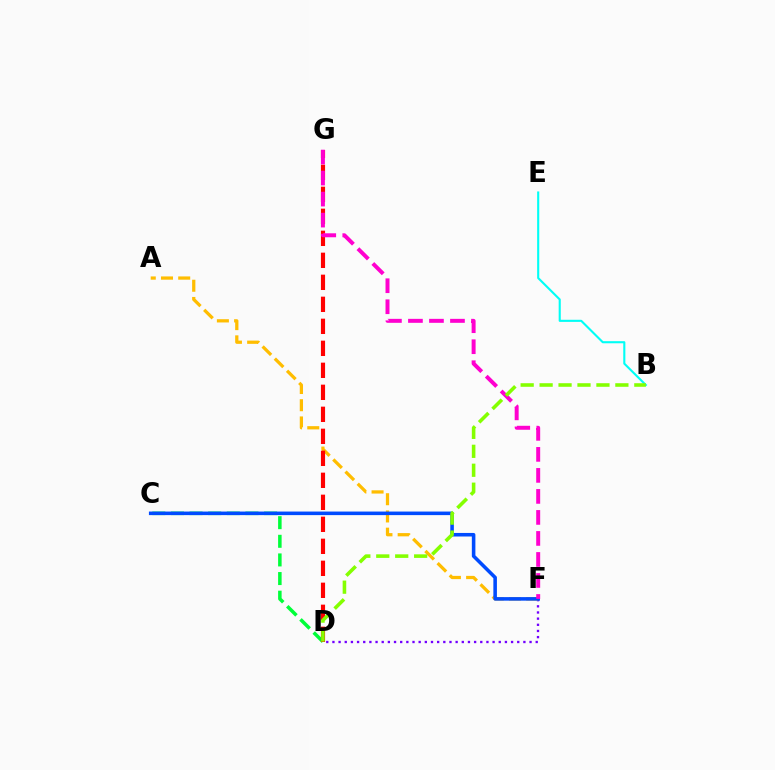{('D', 'F'): [{'color': '#7200ff', 'line_style': 'dotted', 'thickness': 1.67}], ('B', 'E'): [{'color': '#00fff6', 'line_style': 'solid', 'thickness': 1.52}], ('C', 'D'): [{'color': '#00ff39', 'line_style': 'dashed', 'thickness': 2.53}], ('A', 'F'): [{'color': '#ffbd00', 'line_style': 'dashed', 'thickness': 2.34}], ('C', 'F'): [{'color': '#004bff', 'line_style': 'solid', 'thickness': 2.56}], ('D', 'G'): [{'color': '#ff0000', 'line_style': 'dashed', 'thickness': 2.99}], ('F', 'G'): [{'color': '#ff00cf', 'line_style': 'dashed', 'thickness': 2.85}], ('B', 'D'): [{'color': '#84ff00', 'line_style': 'dashed', 'thickness': 2.57}]}